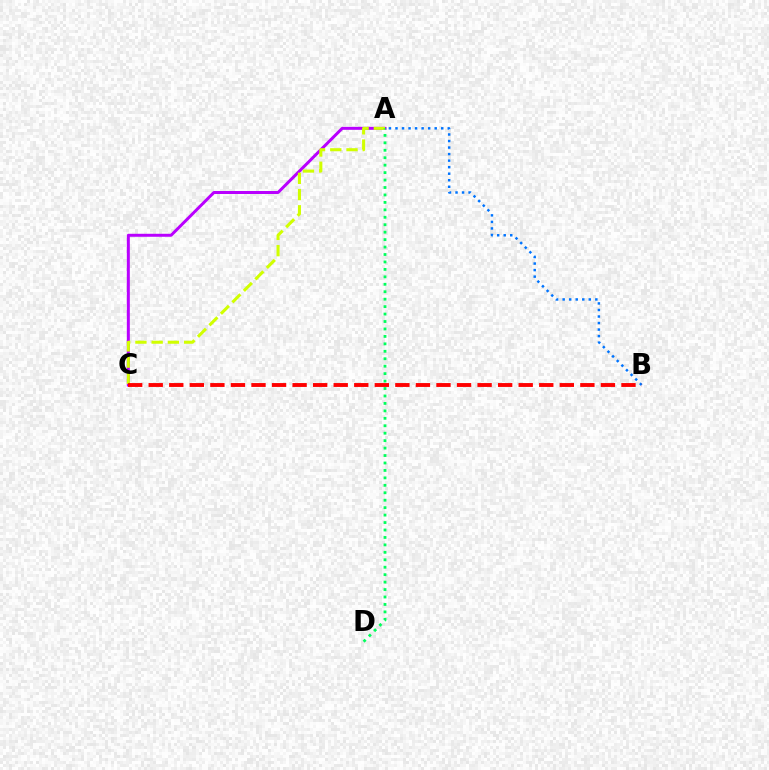{('A', 'C'): [{'color': '#b900ff', 'line_style': 'solid', 'thickness': 2.15}, {'color': '#d1ff00', 'line_style': 'dashed', 'thickness': 2.21}], ('A', 'B'): [{'color': '#0074ff', 'line_style': 'dotted', 'thickness': 1.78}], ('B', 'C'): [{'color': '#ff0000', 'line_style': 'dashed', 'thickness': 2.79}], ('A', 'D'): [{'color': '#00ff5c', 'line_style': 'dotted', 'thickness': 2.02}]}